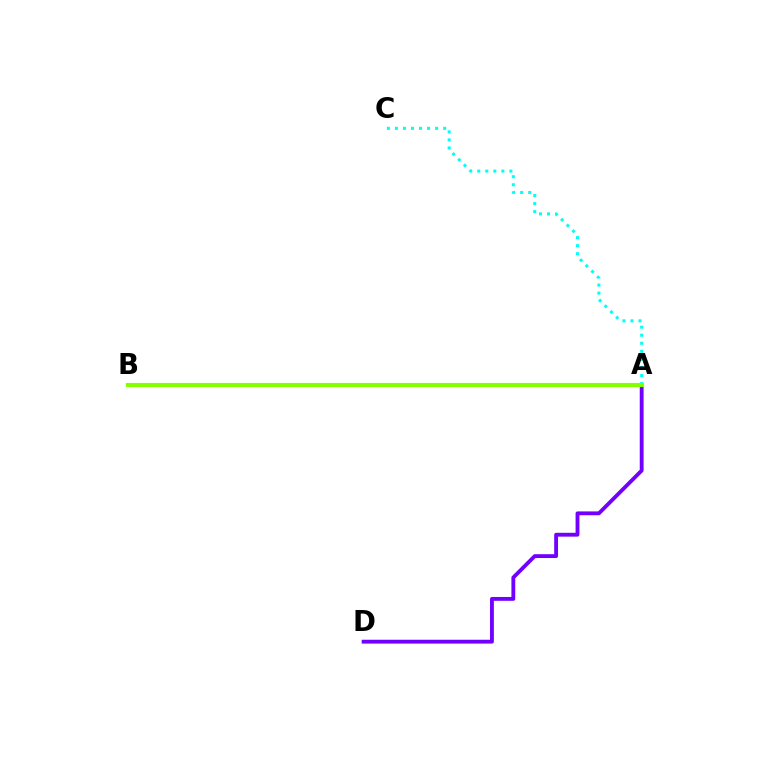{('A', 'D'): [{'color': '#7200ff', 'line_style': 'solid', 'thickness': 2.77}], ('A', 'C'): [{'color': '#00fff6', 'line_style': 'dotted', 'thickness': 2.18}], ('A', 'B'): [{'color': '#ff0000', 'line_style': 'dashed', 'thickness': 2.58}, {'color': '#84ff00', 'line_style': 'solid', 'thickness': 2.99}]}